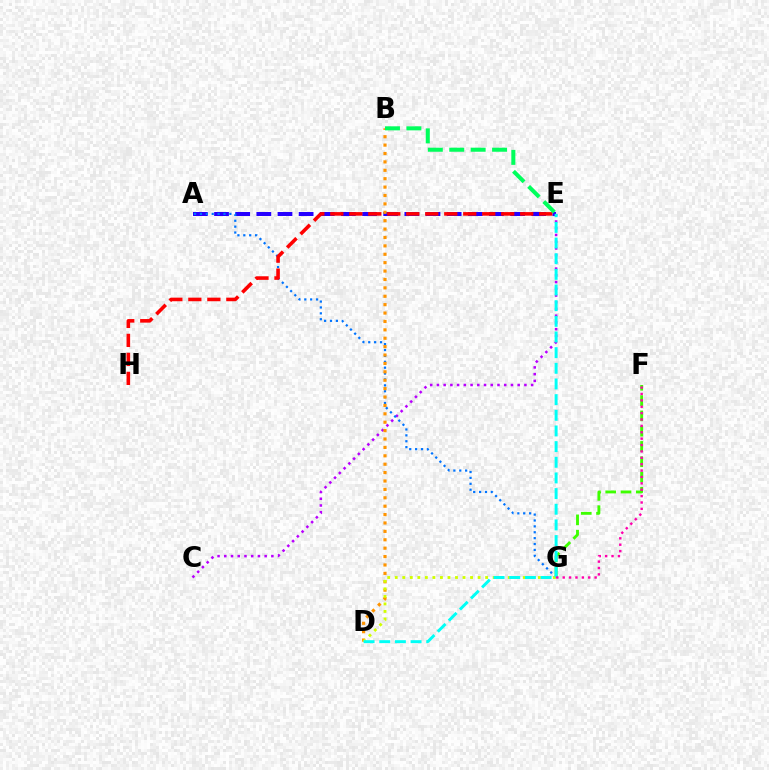{('A', 'E'): [{'color': '#2500ff', 'line_style': 'dashed', 'thickness': 2.87}], ('F', 'G'): [{'color': '#3dff00', 'line_style': 'dashed', 'thickness': 2.08}, {'color': '#ff00ac', 'line_style': 'dotted', 'thickness': 1.73}], ('C', 'E'): [{'color': '#b900ff', 'line_style': 'dotted', 'thickness': 1.83}], ('A', 'G'): [{'color': '#0074ff', 'line_style': 'dotted', 'thickness': 1.6}], ('B', 'D'): [{'color': '#ff9400', 'line_style': 'dotted', 'thickness': 2.28}], ('D', 'G'): [{'color': '#d1ff00', 'line_style': 'dotted', 'thickness': 2.05}], ('D', 'E'): [{'color': '#00fff6', 'line_style': 'dashed', 'thickness': 2.13}], ('E', 'H'): [{'color': '#ff0000', 'line_style': 'dashed', 'thickness': 2.58}], ('B', 'E'): [{'color': '#00ff5c', 'line_style': 'dashed', 'thickness': 2.91}]}